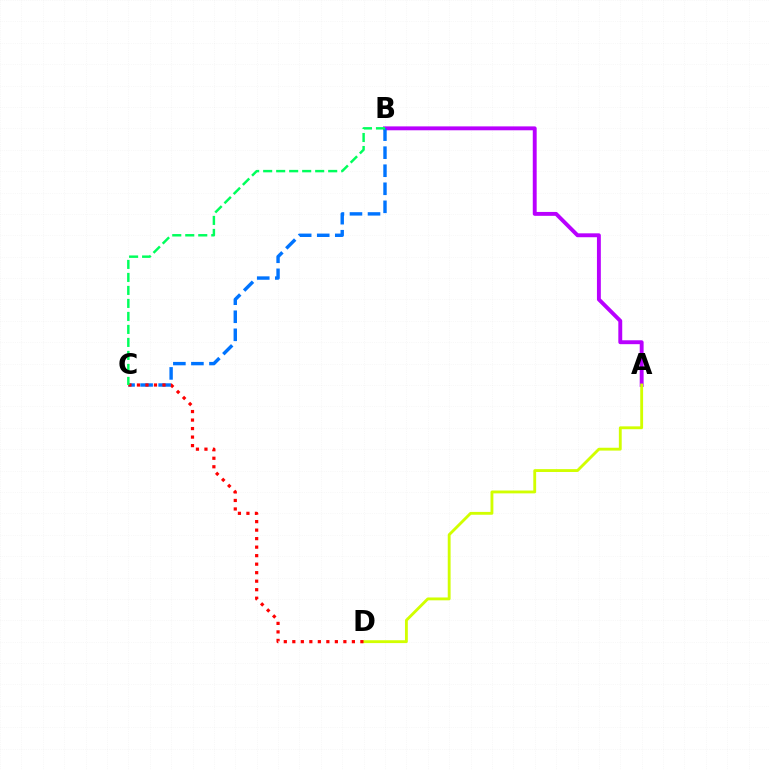{('A', 'B'): [{'color': '#b900ff', 'line_style': 'solid', 'thickness': 2.81}], ('A', 'D'): [{'color': '#d1ff00', 'line_style': 'solid', 'thickness': 2.05}], ('B', 'C'): [{'color': '#0074ff', 'line_style': 'dashed', 'thickness': 2.45}, {'color': '#00ff5c', 'line_style': 'dashed', 'thickness': 1.77}], ('C', 'D'): [{'color': '#ff0000', 'line_style': 'dotted', 'thickness': 2.31}]}